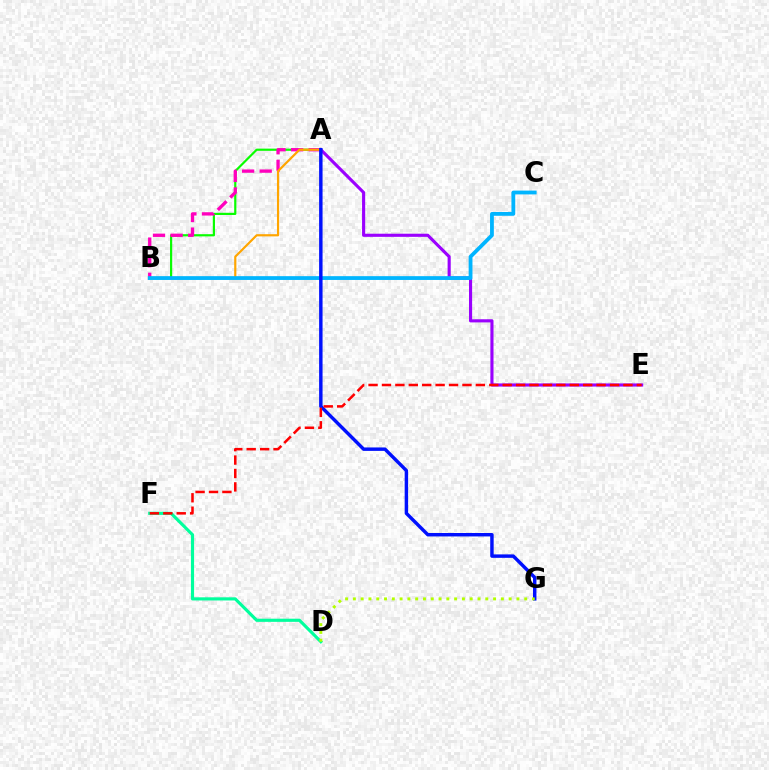{('D', 'F'): [{'color': '#00ff9d', 'line_style': 'solid', 'thickness': 2.27}], ('A', 'B'): [{'color': '#08ff00', 'line_style': 'solid', 'thickness': 1.58}, {'color': '#ff00bd', 'line_style': 'dashed', 'thickness': 2.39}, {'color': '#ffa500', 'line_style': 'solid', 'thickness': 1.58}], ('A', 'E'): [{'color': '#9b00ff', 'line_style': 'solid', 'thickness': 2.25}], ('B', 'C'): [{'color': '#00b5ff', 'line_style': 'solid', 'thickness': 2.73}], ('A', 'G'): [{'color': '#0010ff', 'line_style': 'solid', 'thickness': 2.47}], ('E', 'F'): [{'color': '#ff0000', 'line_style': 'dashed', 'thickness': 1.82}], ('D', 'G'): [{'color': '#b3ff00', 'line_style': 'dotted', 'thickness': 2.12}]}